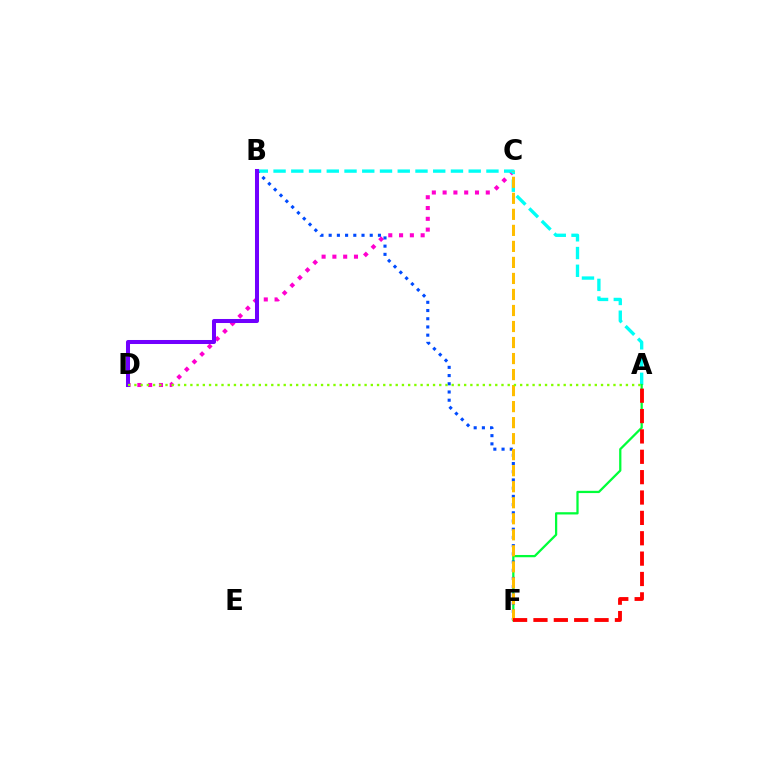{('C', 'D'): [{'color': '#ff00cf', 'line_style': 'dotted', 'thickness': 2.93}], ('A', 'B'): [{'color': '#00fff6', 'line_style': 'dashed', 'thickness': 2.41}], ('A', 'F'): [{'color': '#00ff39', 'line_style': 'solid', 'thickness': 1.63}, {'color': '#ff0000', 'line_style': 'dashed', 'thickness': 2.77}], ('B', 'F'): [{'color': '#004bff', 'line_style': 'dotted', 'thickness': 2.23}], ('C', 'F'): [{'color': '#ffbd00', 'line_style': 'dashed', 'thickness': 2.18}], ('B', 'D'): [{'color': '#7200ff', 'line_style': 'solid', 'thickness': 2.9}], ('A', 'D'): [{'color': '#84ff00', 'line_style': 'dotted', 'thickness': 1.69}]}